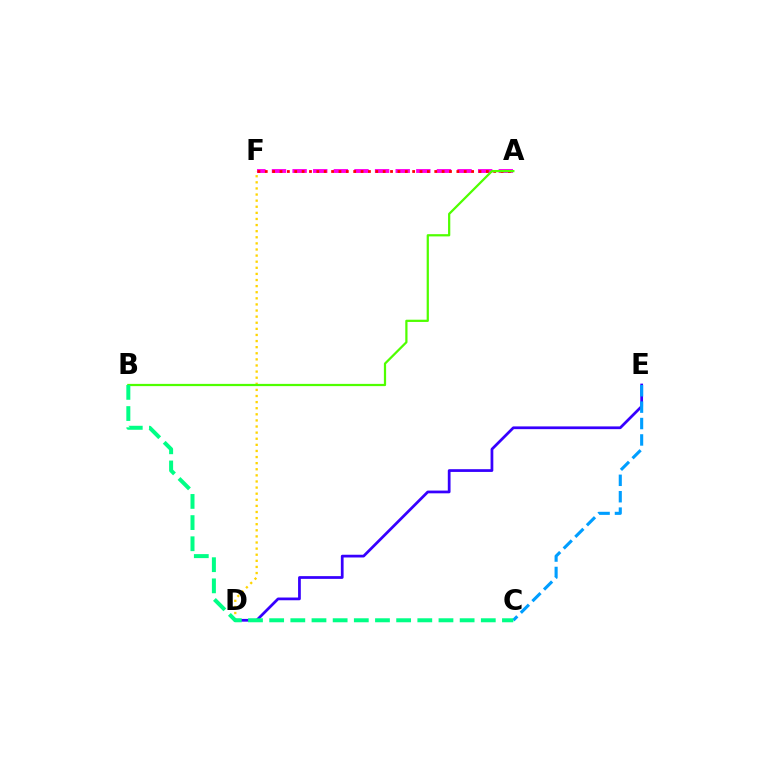{('D', 'F'): [{'color': '#ffd500', 'line_style': 'dotted', 'thickness': 1.66}], ('A', 'F'): [{'color': '#ff00ed', 'line_style': 'dashed', 'thickness': 2.8}, {'color': '#ff0000', 'line_style': 'dotted', 'thickness': 2.0}], ('D', 'E'): [{'color': '#3700ff', 'line_style': 'solid', 'thickness': 1.97}], ('A', 'B'): [{'color': '#4fff00', 'line_style': 'solid', 'thickness': 1.61}], ('C', 'E'): [{'color': '#009eff', 'line_style': 'dashed', 'thickness': 2.23}], ('B', 'C'): [{'color': '#00ff86', 'line_style': 'dashed', 'thickness': 2.88}]}